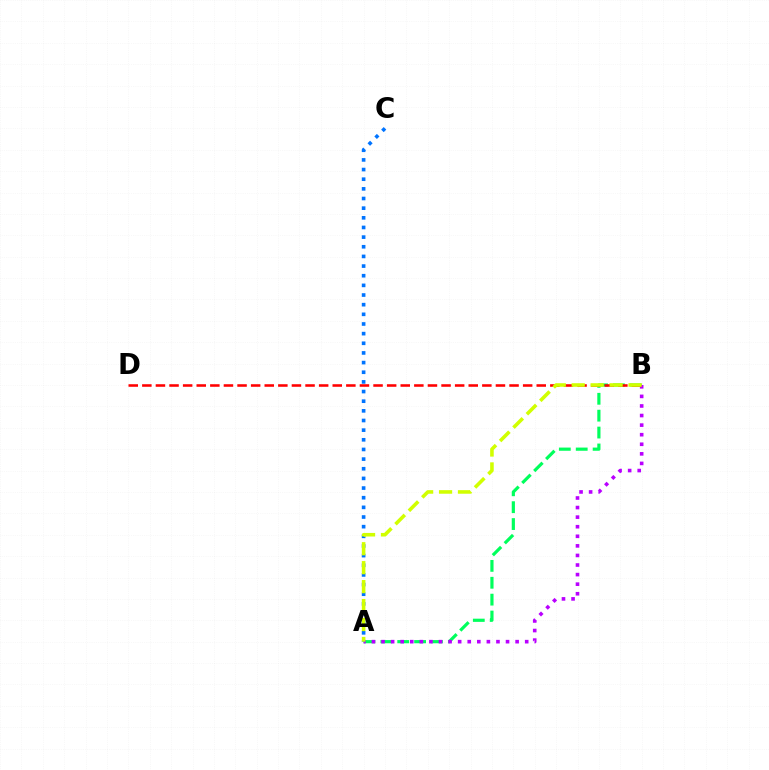{('A', 'B'): [{'color': '#00ff5c', 'line_style': 'dashed', 'thickness': 2.29}, {'color': '#b900ff', 'line_style': 'dotted', 'thickness': 2.6}, {'color': '#d1ff00', 'line_style': 'dashed', 'thickness': 2.57}], ('B', 'D'): [{'color': '#ff0000', 'line_style': 'dashed', 'thickness': 1.85}], ('A', 'C'): [{'color': '#0074ff', 'line_style': 'dotted', 'thickness': 2.62}]}